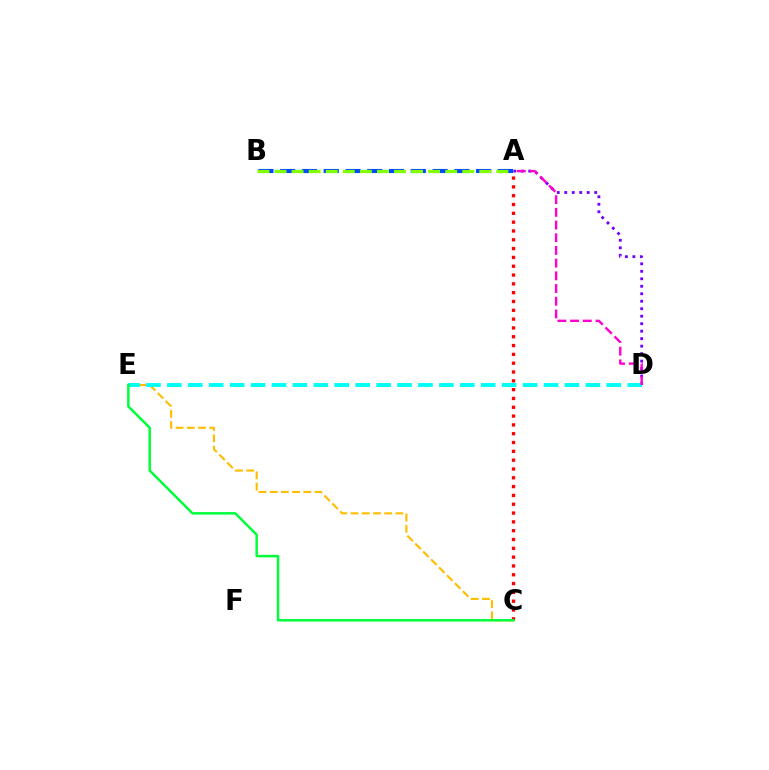{('A', 'D'): [{'color': '#7200ff', 'line_style': 'dotted', 'thickness': 2.03}, {'color': '#ff00cf', 'line_style': 'dashed', 'thickness': 1.72}], ('C', 'E'): [{'color': '#ffbd00', 'line_style': 'dashed', 'thickness': 1.52}, {'color': '#00ff39', 'line_style': 'solid', 'thickness': 1.78}], ('D', 'E'): [{'color': '#00fff6', 'line_style': 'dashed', 'thickness': 2.84}], ('A', 'B'): [{'color': '#004bff', 'line_style': 'dashed', 'thickness': 2.96}, {'color': '#84ff00', 'line_style': 'dashed', 'thickness': 2.32}], ('A', 'C'): [{'color': '#ff0000', 'line_style': 'dotted', 'thickness': 2.4}]}